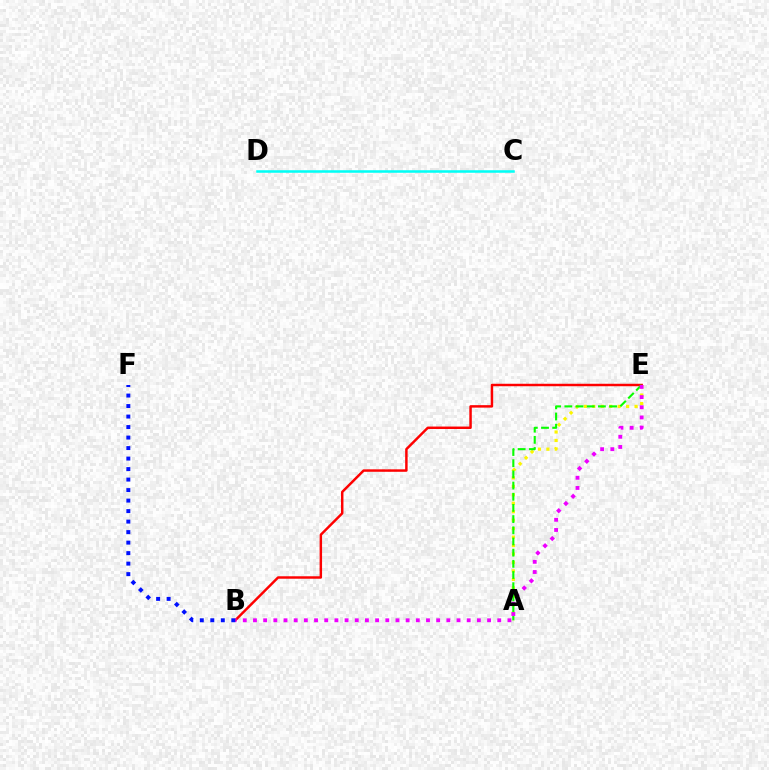{('A', 'E'): [{'color': '#fcf500', 'line_style': 'dotted', 'thickness': 2.3}, {'color': '#08ff00', 'line_style': 'dashed', 'thickness': 1.52}], ('B', 'E'): [{'color': '#ff0000', 'line_style': 'solid', 'thickness': 1.77}, {'color': '#ee00ff', 'line_style': 'dotted', 'thickness': 2.77}], ('B', 'F'): [{'color': '#0010ff', 'line_style': 'dotted', 'thickness': 2.85}], ('C', 'D'): [{'color': '#00fff6', 'line_style': 'solid', 'thickness': 1.82}]}